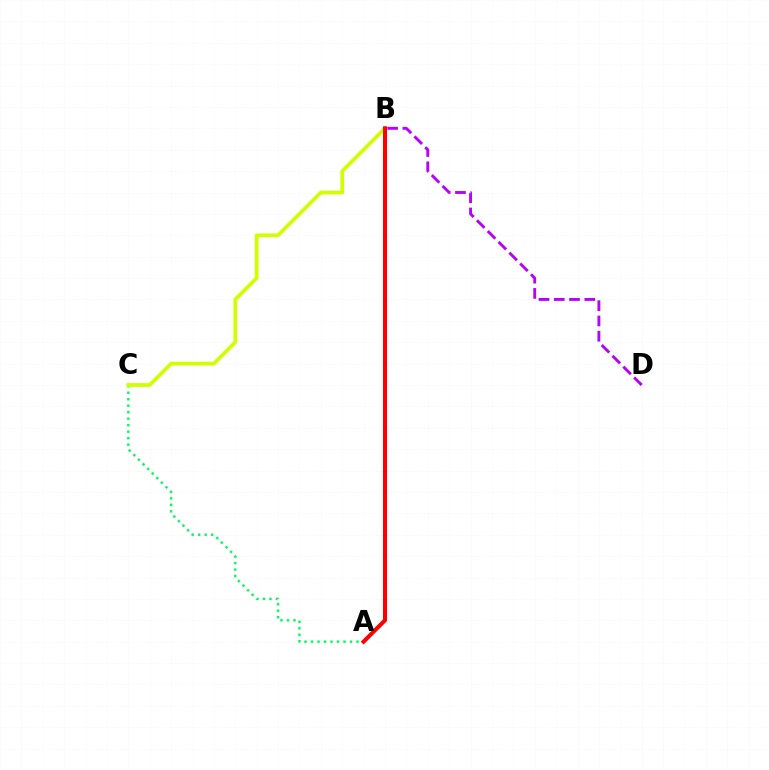{('B', 'D'): [{'color': '#b900ff', 'line_style': 'dashed', 'thickness': 2.08}], ('A', 'B'): [{'color': '#0074ff', 'line_style': 'dotted', 'thickness': 1.9}, {'color': '#ff0000', 'line_style': 'solid', 'thickness': 2.91}], ('A', 'C'): [{'color': '#00ff5c', 'line_style': 'dotted', 'thickness': 1.76}], ('B', 'C'): [{'color': '#d1ff00', 'line_style': 'solid', 'thickness': 2.69}]}